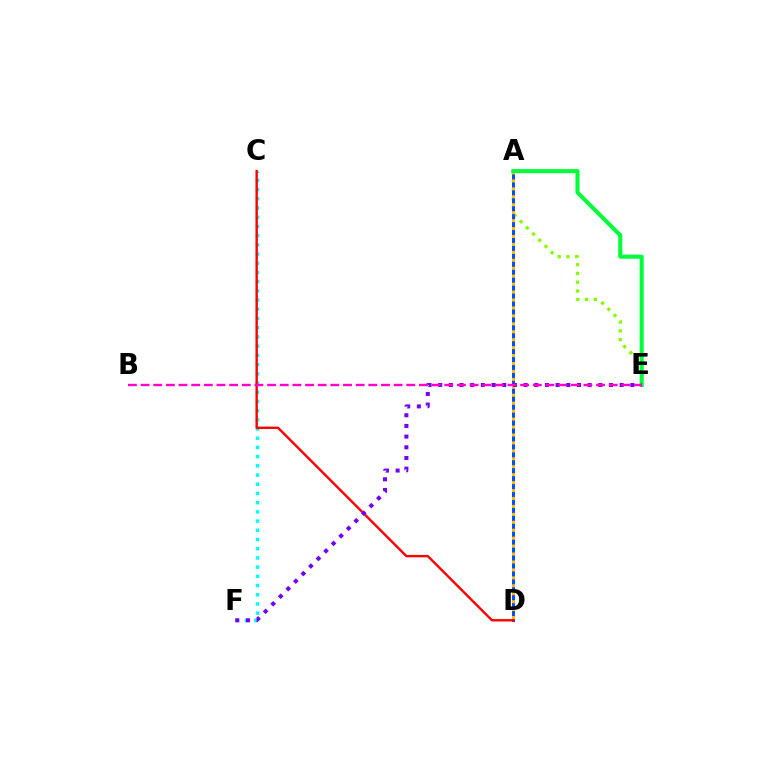{('C', 'F'): [{'color': '#00fff6', 'line_style': 'dotted', 'thickness': 2.5}], ('A', 'E'): [{'color': '#84ff00', 'line_style': 'dotted', 'thickness': 2.38}, {'color': '#00ff39', 'line_style': 'solid', 'thickness': 2.93}], ('A', 'D'): [{'color': '#004bff', 'line_style': 'solid', 'thickness': 2.13}, {'color': '#ffbd00', 'line_style': 'dotted', 'thickness': 2.16}], ('C', 'D'): [{'color': '#ff0000', 'line_style': 'solid', 'thickness': 1.72}], ('E', 'F'): [{'color': '#7200ff', 'line_style': 'dotted', 'thickness': 2.9}], ('B', 'E'): [{'color': '#ff00cf', 'line_style': 'dashed', 'thickness': 1.72}]}